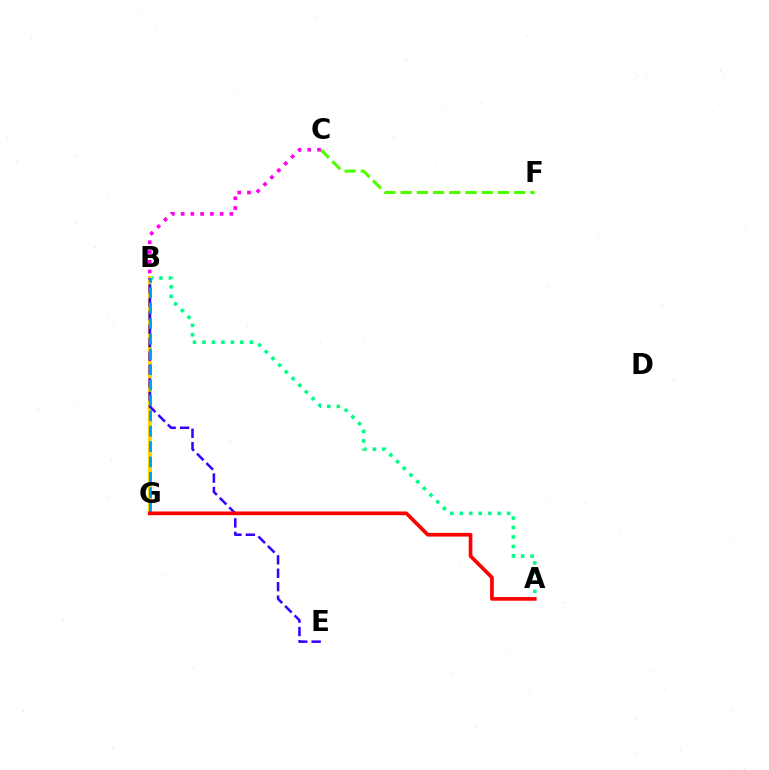{('C', 'F'): [{'color': '#4fff00', 'line_style': 'dashed', 'thickness': 2.2}], ('A', 'B'): [{'color': '#00ff86', 'line_style': 'dotted', 'thickness': 2.57}], ('B', 'G'): [{'color': '#ffd500', 'line_style': 'solid', 'thickness': 2.96}, {'color': '#009eff', 'line_style': 'dashed', 'thickness': 2.09}], ('B', 'E'): [{'color': '#3700ff', 'line_style': 'dashed', 'thickness': 1.82}], ('B', 'C'): [{'color': '#ff00ed', 'line_style': 'dotted', 'thickness': 2.65}], ('A', 'G'): [{'color': '#ff0000', 'line_style': 'solid', 'thickness': 2.65}]}